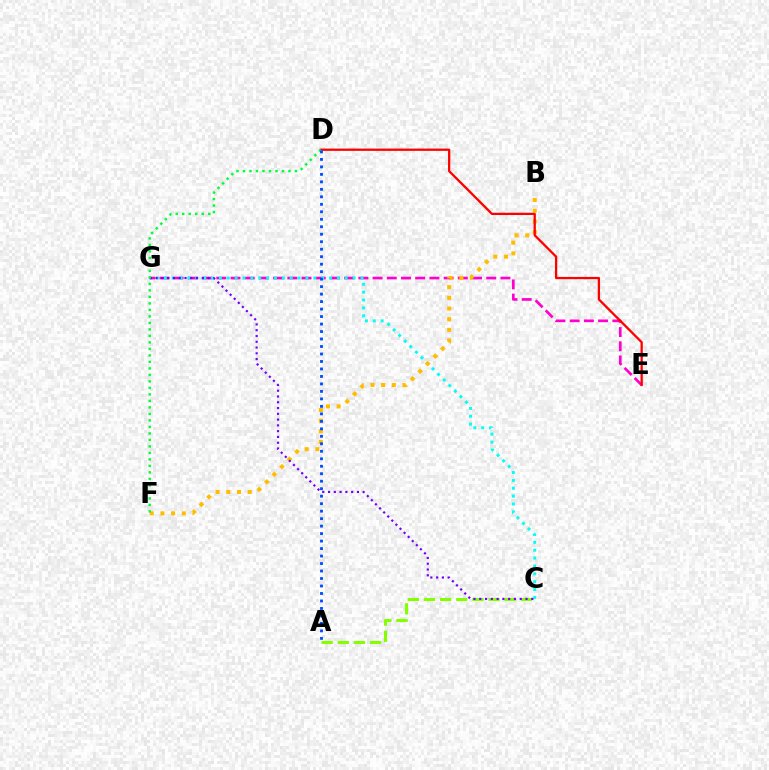{('E', 'G'): [{'color': '#ff00cf', 'line_style': 'dashed', 'thickness': 1.93}], ('C', 'G'): [{'color': '#00fff6', 'line_style': 'dotted', 'thickness': 2.14}, {'color': '#7200ff', 'line_style': 'dotted', 'thickness': 1.57}], ('A', 'C'): [{'color': '#84ff00', 'line_style': 'dashed', 'thickness': 2.19}], ('B', 'F'): [{'color': '#ffbd00', 'line_style': 'dotted', 'thickness': 2.9}], ('D', 'E'): [{'color': '#ff0000', 'line_style': 'solid', 'thickness': 1.64}], ('D', 'F'): [{'color': '#00ff39', 'line_style': 'dotted', 'thickness': 1.77}], ('A', 'D'): [{'color': '#004bff', 'line_style': 'dotted', 'thickness': 2.03}]}